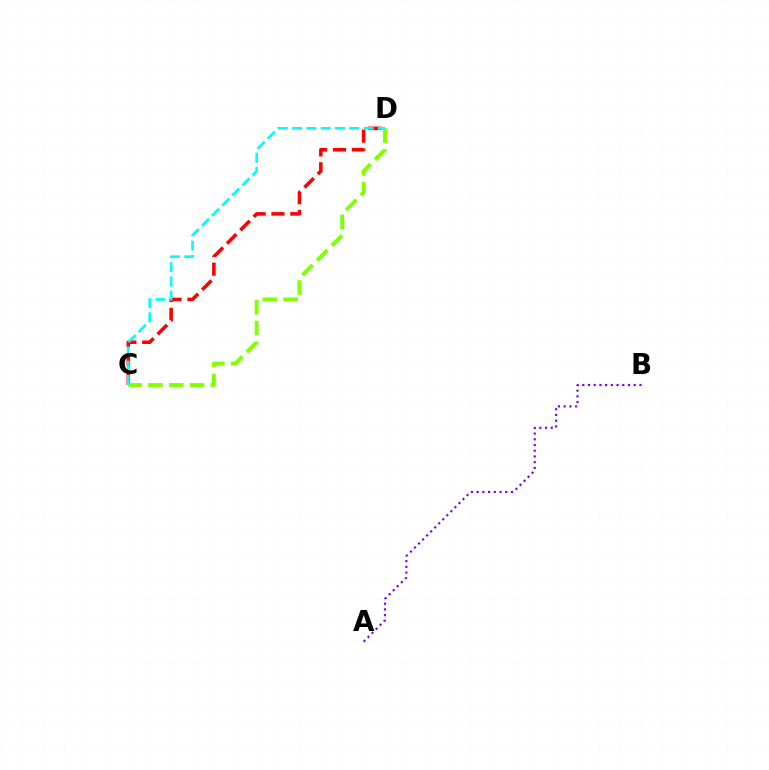{('C', 'D'): [{'color': '#ff0000', 'line_style': 'dashed', 'thickness': 2.56}, {'color': '#84ff00', 'line_style': 'dashed', 'thickness': 2.83}, {'color': '#00fff6', 'line_style': 'dashed', 'thickness': 1.94}], ('A', 'B'): [{'color': '#7200ff', 'line_style': 'dotted', 'thickness': 1.55}]}